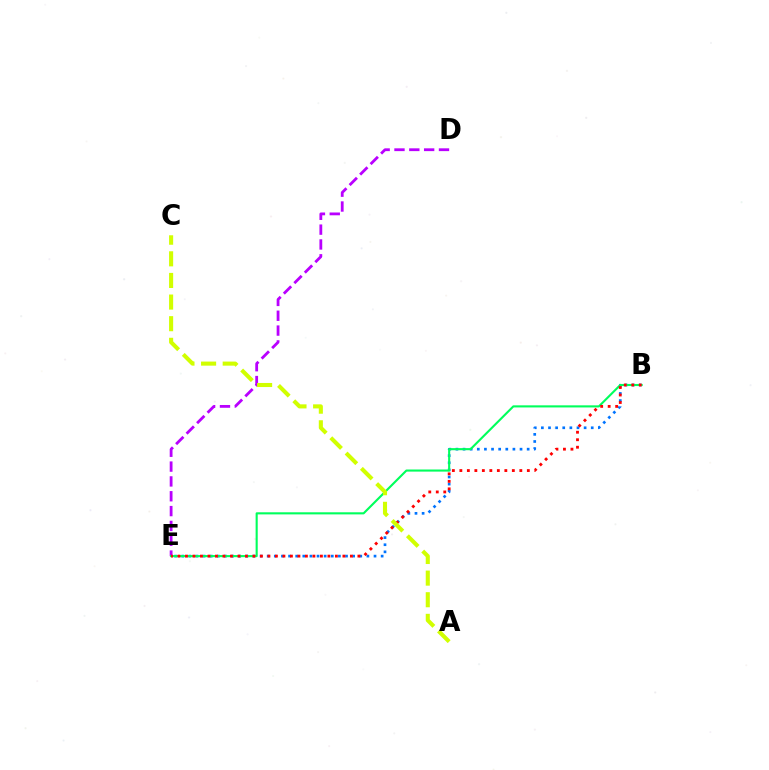{('B', 'E'): [{'color': '#0074ff', 'line_style': 'dotted', 'thickness': 1.94}, {'color': '#00ff5c', 'line_style': 'solid', 'thickness': 1.52}, {'color': '#ff0000', 'line_style': 'dotted', 'thickness': 2.04}], ('D', 'E'): [{'color': '#b900ff', 'line_style': 'dashed', 'thickness': 2.02}], ('A', 'C'): [{'color': '#d1ff00', 'line_style': 'dashed', 'thickness': 2.94}]}